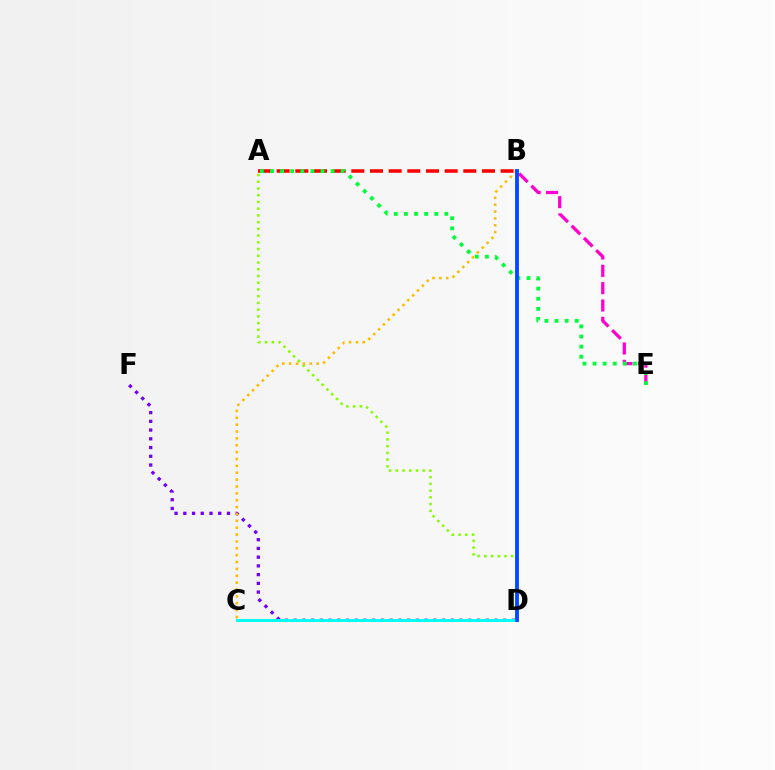{('D', 'F'): [{'color': '#7200ff', 'line_style': 'dotted', 'thickness': 2.37}], ('A', 'B'): [{'color': '#ff0000', 'line_style': 'dashed', 'thickness': 2.54}], ('A', 'D'): [{'color': '#84ff00', 'line_style': 'dotted', 'thickness': 1.83}], ('B', 'C'): [{'color': '#ffbd00', 'line_style': 'dotted', 'thickness': 1.87}], ('B', 'E'): [{'color': '#ff00cf', 'line_style': 'dashed', 'thickness': 2.35}], ('A', 'E'): [{'color': '#00ff39', 'line_style': 'dotted', 'thickness': 2.75}], ('C', 'D'): [{'color': '#00fff6', 'line_style': 'solid', 'thickness': 2.11}], ('B', 'D'): [{'color': '#004bff', 'line_style': 'solid', 'thickness': 2.76}]}